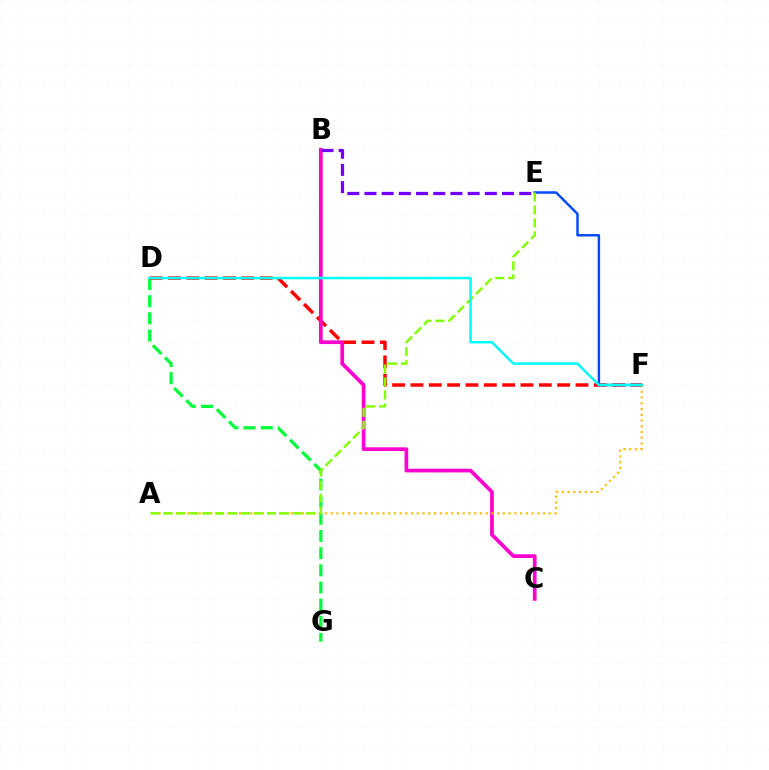{('D', 'G'): [{'color': '#00ff39', 'line_style': 'dashed', 'thickness': 2.33}], ('D', 'F'): [{'color': '#ff0000', 'line_style': 'dashed', 'thickness': 2.49}, {'color': '#00fff6', 'line_style': 'solid', 'thickness': 1.79}], ('B', 'C'): [{'color': '#ff00cf', 'line_style': 'solid', 'thickness': 2.67}], ('A', 'F'): [{'color': '#ffbd00', 'line_style': 'dotted', 'thickness': 1.56}], ('E', 'F'): [{'color': '#004bff', 'line_style': 'solid', 'thickness': 1.77}], ('A', 'E'): [{'color': '#84ff00', 'line_style': 'dashed', 'thickness': 1.76}], ('B', 'E'): [{'color': '#7200ff', 'line_style': 'dashed', 'thickness': 2.34}]}